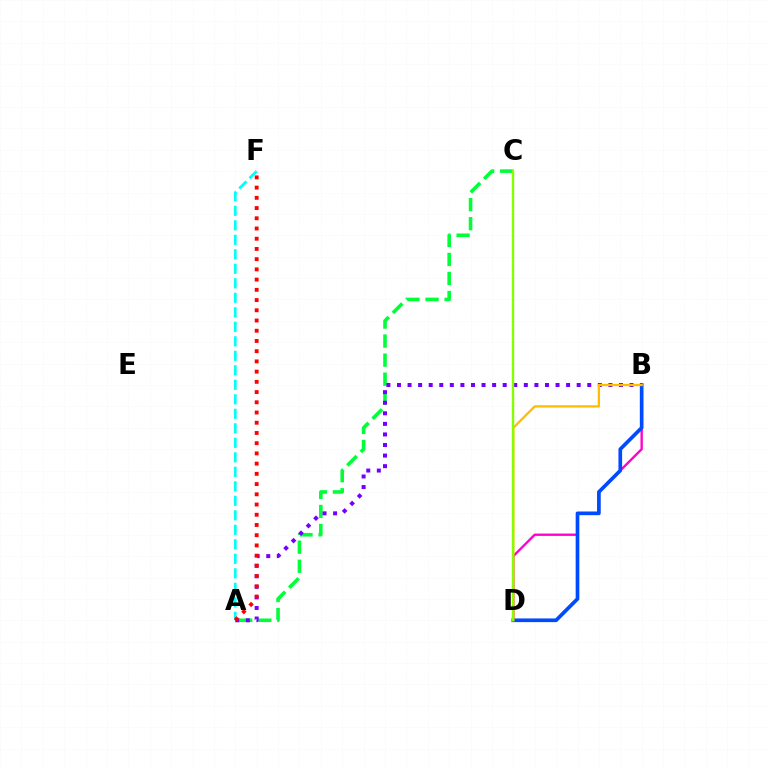{('A', 'C'): [{'color': '#00ff39', 'line_style': 'dashed', 'thickness': 2.59}], ('B', 'D'): [{'color': '#ff00cf', 'line_style': 'solid', 'thickness': 1.69}, {'color': '#004bff', 'line_style': 'solid', 'thickness': 2.65}, {'color': '#ffbd00', 'line_style': 'solid', 'thickness': 1.66}], ('A', 'F'): [{'color': '#00fff6', 'line_style': 'dashed', 'thickness': 1.97}, {'color': '#ff0000', 'line_style': 'dotted', 'thickness': 2.78}], ('A', 'B'): [{'color': '#7200ff', 'line_style': 'dotted', 'thickness': 2.87}], ('C', 'D'): [{'color': '#84ff00', 'line_style': 'solid', 'thickness': 1.72}]}